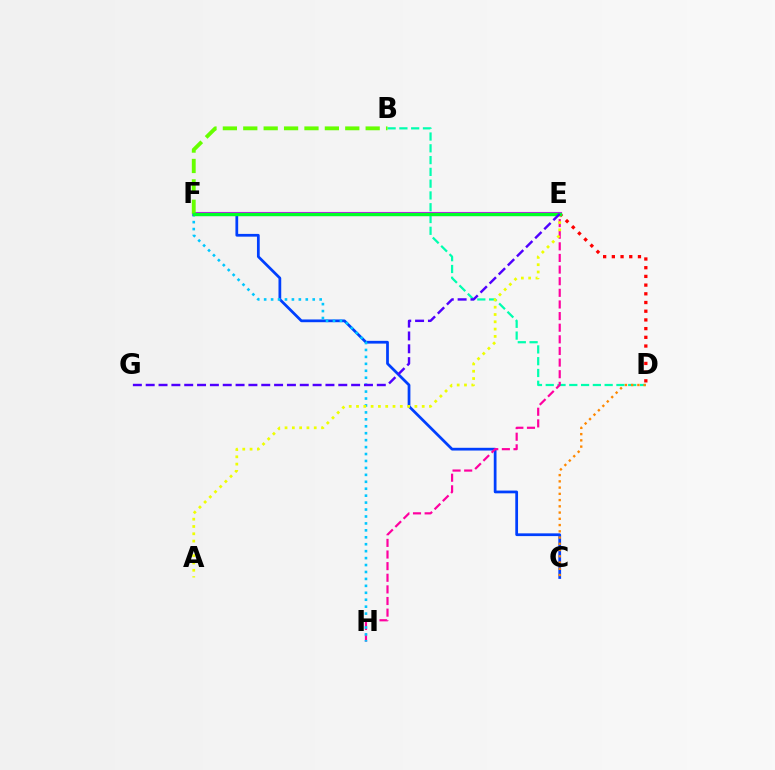{('C', 'F'): [{'color': '#003fff', 'line_style': 'solid', 'thickness': 1.98}], ('D', 'E'): [{'color': '#ff0000', 'line_style': 'dotted', 'thickness': 2.36}], ('B', 'D'): [{'color': '#00ffaf', 'line_style': 'dashed', 'thickness': 1.6}], ('E', 'H'): [{'color': '#ff00a0', 'line_style': 'dashed', 'thickness': 1.58}], ('C', 'D'): [{'color': '#ff8800', 'line_style': 'dotted', 'thickness': 1.7}], ('E', 'F'): [{'color': '#d600ff', 'line_style': 'solid', 'thickness': 2.94}, {'color': '#00ff27', 'line_style': 'solid', 'thickness': 2.43}], ('F', 'H'): [{'color': '#00c7ff', 'line_style': 'dotted', 'thickness': 1.89}], ('B', 'F'): [{'color': '#66ff00', 'line_style': 'dashed', 'thickness': 2.77}], ('A', 'E'): [{'color': '#eeff00', 'line_style': 'dotted', 'thickness': 1.98}], ('E', 'G'): [{'color': '#4f00ff', 'line_style': 'dashed', 'thickness': 1.74}]}